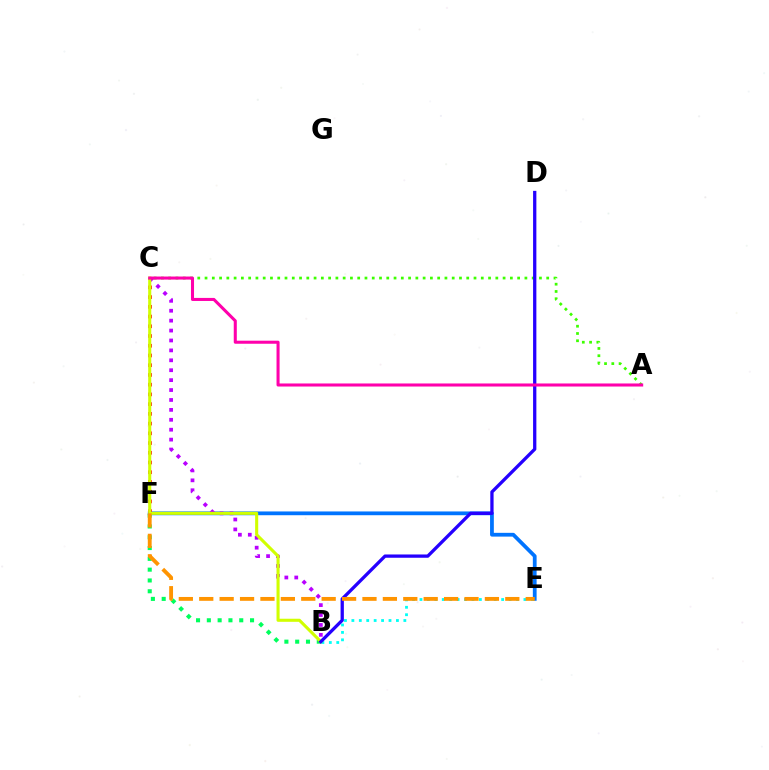{('B', 'F'): [{'color': '#00ff5c', 'line_style': 'dotted', 'thickness': 2.93}], ('E', 'F'): [{'color': '#0074ff', 'line_style': 'solid', 'thickness': 2.71}, {'color': '#ff9400', 'line_style': 'dashed', 'thickness': 2.77}], ('A', 'C'): [{'color': '#3dff00', 'line_style': 'dotted', 'thickness': 1.98}, {'color': '#ff00ac', 'line_style': 'solid', 'thickness': 2.2}], ('B', 'C'): [{'color': '#b900ff', 'line_style': 'dotted', 'thickness': 2.69}, {'color': '#d1ff00', 'line_style': 'solid', 'thickness': 2.22}], ('B', 'E'): [{'color': '#00fff6', 'line_style': 'dotted', 'thickness': 2.02}], ('C', 'F'): [{'color': '#ff0000', 'line_style': 'dotted', 'thickness': 2.64}], ('B', 'D'): [{'color': '#2500ff', 'line_style': 'solid', 'thickness': 2.36}]}